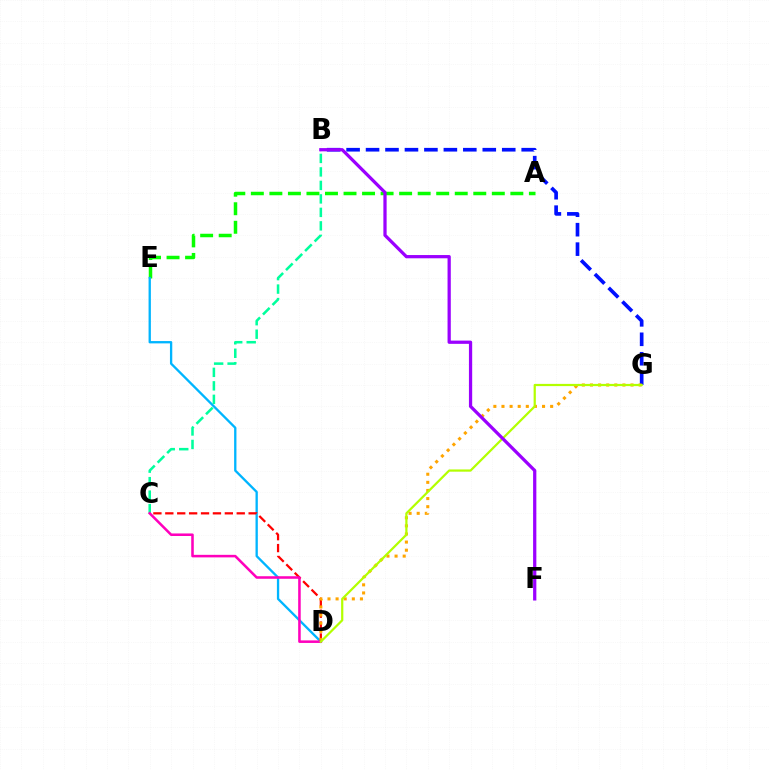{('B', 'G'): [{'color': '#0010ff', 'line_style': 'dashed', 'thickness': 2.64}], ('A', 'E'): [{'color': '#08ff00', 'line_style': 'dashed', 'thickness': 2.52}], ('D', 'E'): [{'color': '#00b5ff', 'line_style': 'solid', 'thickness': 1.67}], ('C', 'D'): [{'color': '#ff0000', 'line_style': 'dashed', 'thickness': 1.62}, {'color': '#ff00bd', 'line_style': 'solid', 'thickness': 1.83}], ('B', 'C'): [{'color': '#00ff9d', 'line_style': 'dashed', 'thickness': 1.83}], ('D', 'G'): [{'color': '#ffa500', 'line_style': 'dotted', 'thickness': 2.2}, {'color': '#b3ff00', 'line_style': 'solid', 'thickness': 1.6}], ('B', 'F'): [{'color': '#9b00ff', 'line_style': 'solid', 'thickness': 2.34}]}